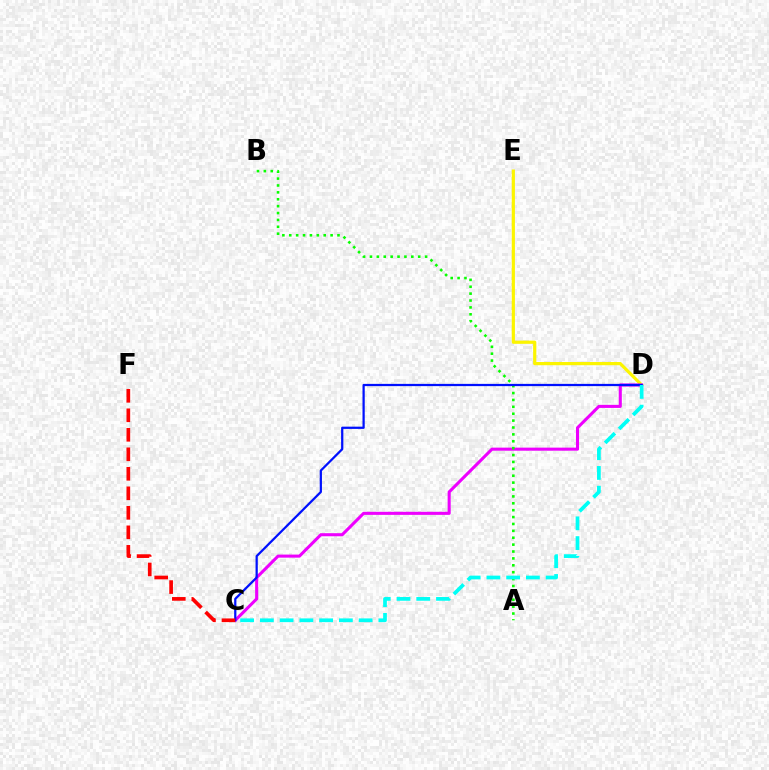{('D', 'E'): [{'color': '#fcf500', 'line_style': 'solid', 'thickness': 2.31}], ('C', 'D'): [{'color': '#ee00ff', 'line_style': 'solid', 'thickness': 2.21}, {'color': '#0010ff', 'line_style': 'solid', 'thickness': 1.61}, {'color': '#00fff6', 'line_style': 'dashed', 'thickness': 2.68}], ('A', 'B'): [{'color': '#08ff00', 'line_style': 'dotted', 'thickness': 1.87}], ('C', 'F'): [{'color': '#ff0000', 'line_style': 'dashed', 'thickness': 2.65}]}